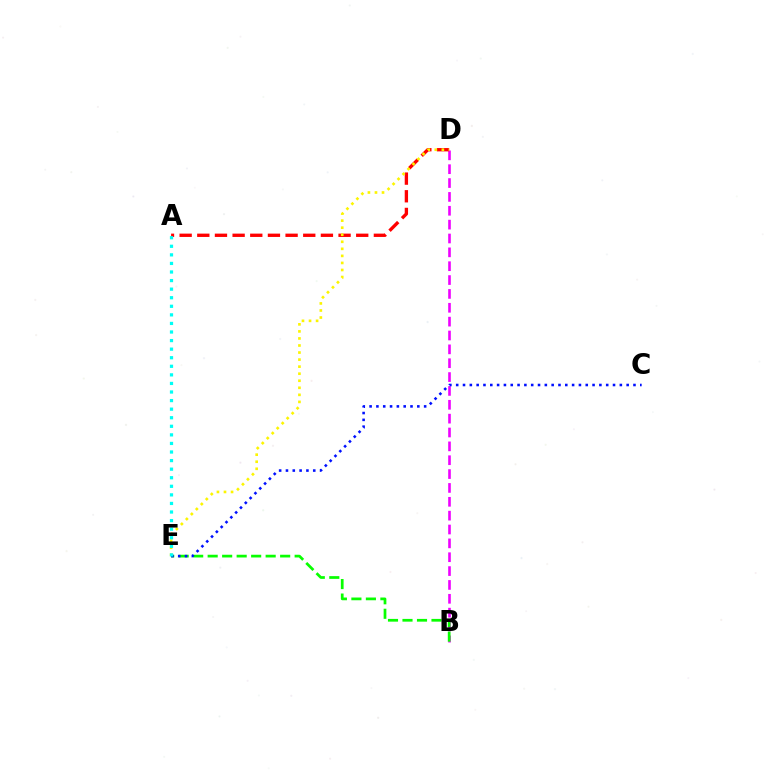{('B', 'D'): [{'color': '#ee00ff', 'line_style': 'dashed', 'thickness': 1.88}], ('A', 'D'): [{'color': '#ff0000', 'line_style': 'dashed', 'thickness': 2.4}], ('B', 'E'): [{'color': '#08ff00', 'line_style': 'dashed', 'thickness': 1.97}], ('D', 'E'): [{'color': '#fcf500', 'line_style': 'dotted', 'thickness': 1.92}], ('C', 'E'): [{'color': '#0010ff', 'line_style': 'dotted', 'thickness': 1.85}], ('A', 'E'): [{'color': '#00fff6', 'line_style': 'dotted', 'thickness': 2.33}]}